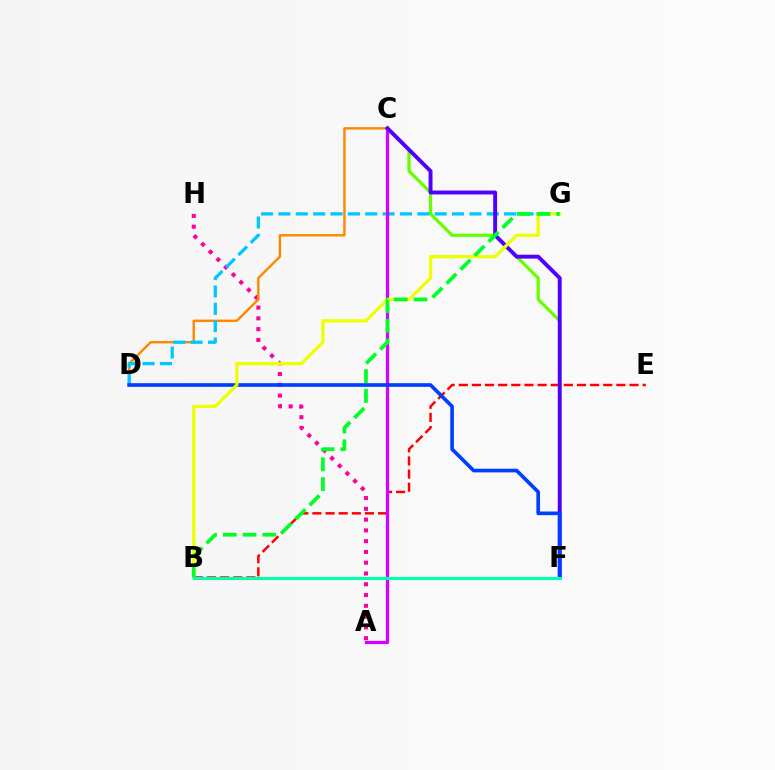{('C', 'F'): [{'color': '#66ff00', 'line_style': 'solid', 'thickness': 2.34}, {'color': '#4f00ff', 'line_style': 'solid', 'thickness': 2.81}], ('A', 'H'): [{'color': '#ff00a0', 'line_style': 'dotted', 'thickness': 2.93}], ('B', 'E'): [{'color': '#ff0000', 'line_style': 'dashed', 'thickness': 1.78}], ('C', 'D'): [{'color': '#ff8800', 'line_style': 'solid', 'thickness': 1.76}], ('D', 'G'): [{'color': '#00c7ff', 'line_style': 'dashed', 'thickness': 2.36}], ('A', 'C'): [{'color': '#d600ff', 'line_style': 'solid', 'thickness': 2.33}], ('D', 'F'): [{'color': '#003fff', 'line_style': 'solid', 'thickness': 2.64}], ('B', 'G'): [{'color': '#eeff00', 'line_style': 'solid', 'thickness': 2.34}, {'color': '#00ff27', 'line_style': 'dashed', 'thickness': 2.69}], ('B', 'F'): [{'color': '#00ffaf', 'line_style': 'solid', 'thickness': 2.23}]}